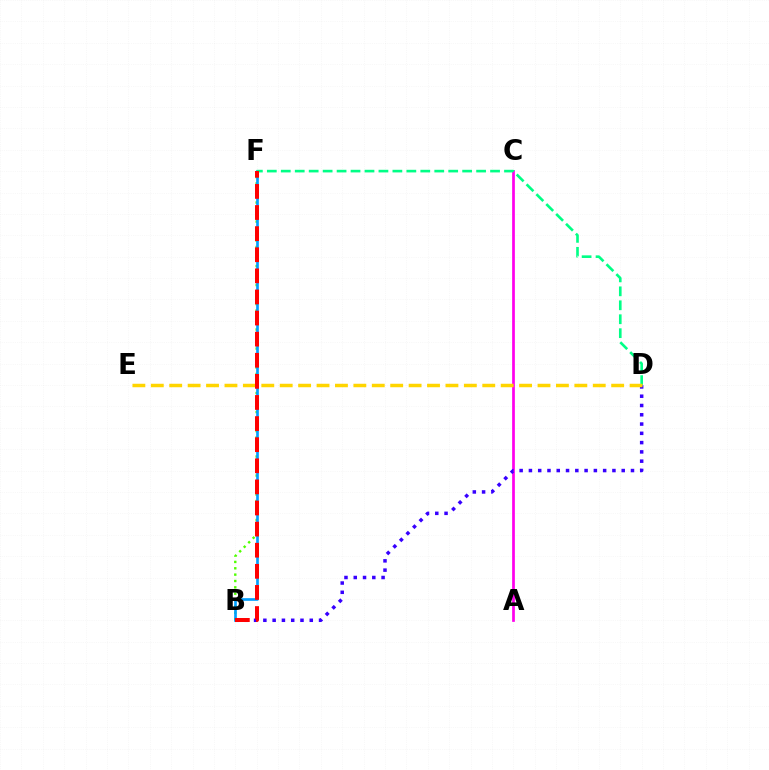{('A', 'C'): [{'color': '#ff00ed', 'line_style': 'solid', 'thickness': 1.96}], ('B', 'F'): [{'color': '#4fff00', 'line_style': 'dotted', 'thickness': 1.73}, {'color': '#009eff', 'line_style': 'solid', 'thickness': 1.92}, {'color': '#ff0000', 'line_style': 'dashed', 'thickness': 2.87}], ('B', 'D'): [{'color': '#3700ff', 'line_style': 'dotted', 'thickness': 2.52}], ('D', 'F'): [{'color': '#00ff86', 'line_style': 'dashed', 'thickness': 1.9}], ('D', 'E'): [{'color': '#ffd500', 'line_style': 'dashed', 'thickness': 2.5}]}